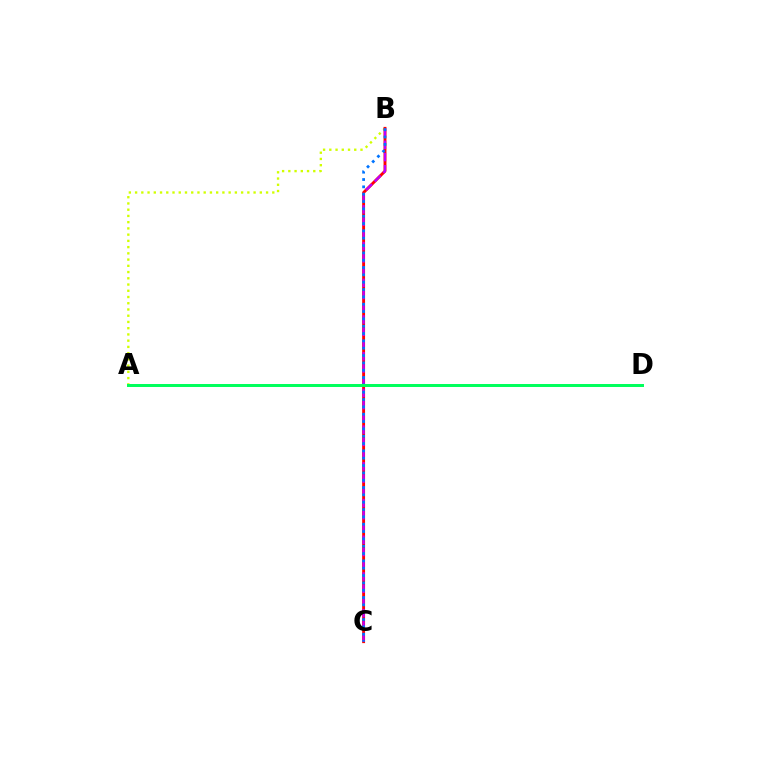{('A', 'B'): [{'color': '#d1ff00', 'line_style': 'dotted', 'thickness': 1.69}], ('B', 'C'): [{'color': '#ff0000', 'line_style': 'solid', 'thickness': 2.08}, {'color': '#b900ff', 'line_style': 'dashed', 'thickness': 1.66}, {'color': '#0074ff', 'line_style': 'dotted', 'thickness': 1.99}], ('A', 'D'): [{'color': '#00ff5c', 'line_style': 'solid', 'thickness': 2.14}]}